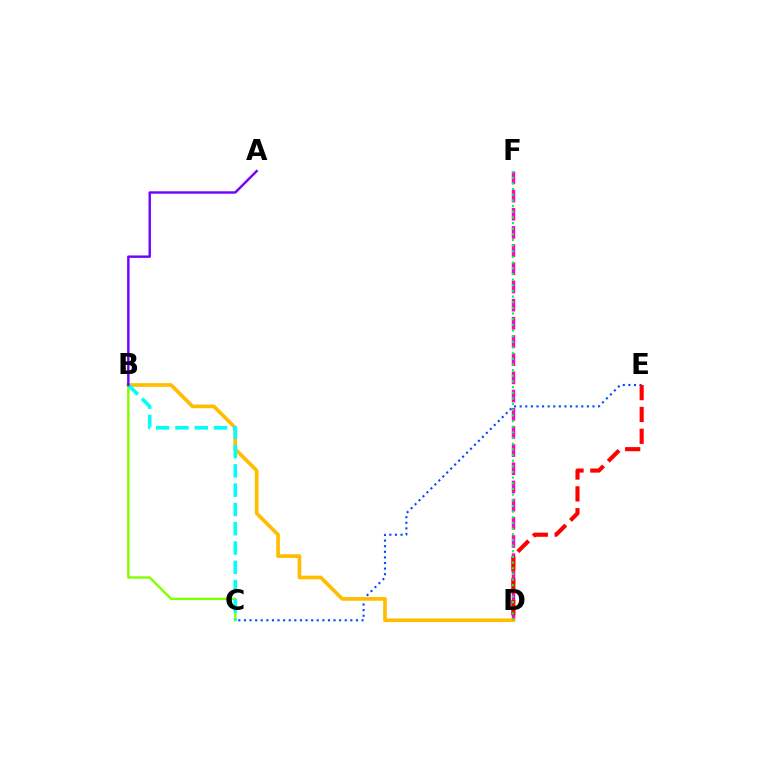{('D', 'F'): [{'color': '#ff00cf', 'line_style': 'dashed', 'thickness': 2.47}, {'color': '#00ff39', 'line_style': 'dotted', 'thickness': 1.54}], ('C', 'E'): [{'color': '#004bff', 'line_style': 'dotted', 'thickness': 1.52}], ('B', 'D'): [{'color': '#ffbd00', 'line_style': 'solid', 'thickness': 2.65}], ('D', 'E'): [{'color': '#ff0000', 'line_style': 'dashed', 'thickness': 2.97}], ('B', 'C'): [{'color': '#84ff00', 'line_style': 'solid', 'thickness': 1.73}, {'color': '#00fff6', 'line_style': 'dashed', 'thickness': 2.62}], ('A', 'B'): [{'color': '#7200ff', 'line_style': 'solid', 'thickness': 1.74}]}